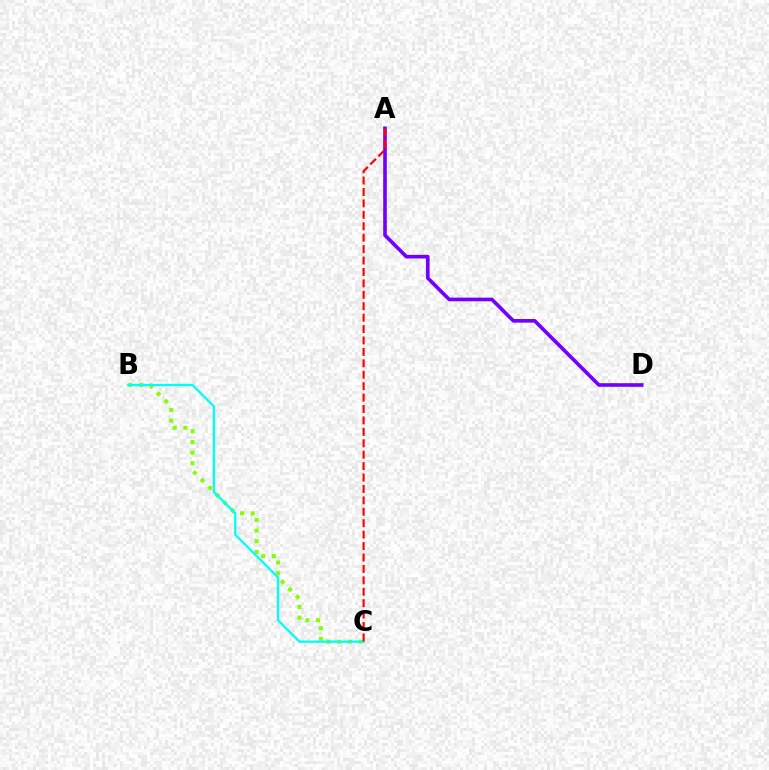{('A', 'D'): [{'color': '#7200ff', 'line_style': 'solid', 'thickness': 2.61}], ('B', 'C'): [{'color': '#84ff00', 'line_style': 'dotted', 'thickness': 2.89}, {'color': '#00fff6', 'line_style': 'solid', 'thickness': 1.65}], ('A', 'C'): [{'color': '#ff0000', 'line_style': 'dashed', 'thickness': 1.55}]}